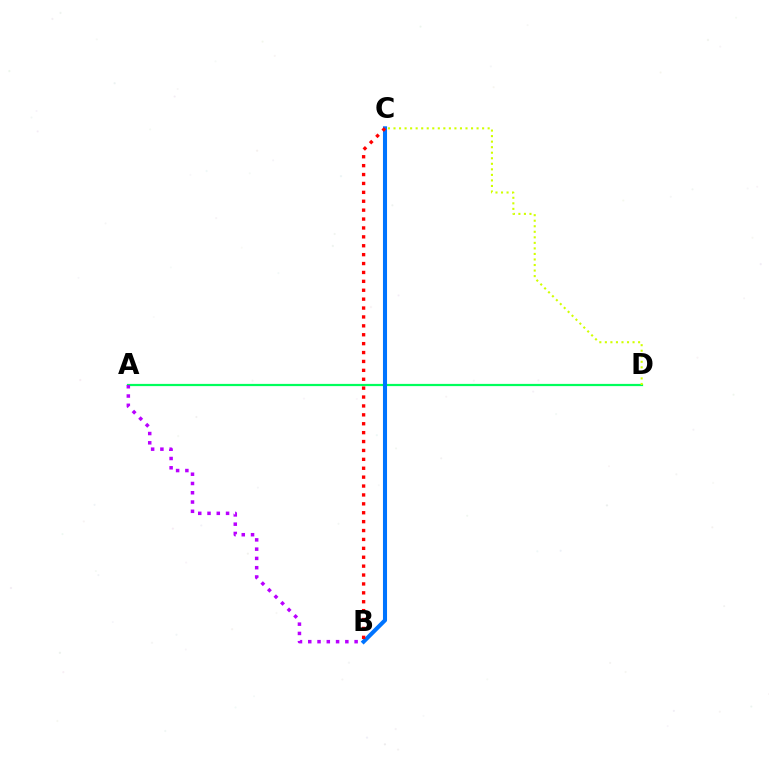{('A', 'D'): [{'color': '#00ff5c', 'line_style': 'solid', 'thickness': 1.6}], ('B', 'C'): [{'color': '#0074ff', 'line_style': 'solid', 'thickness': 2.93}, {'color': '#ff0000', 'line_style': 'dotted', 'thickness': 2.42}], ('C', 'D'): [{'color': '#d1ff00', 'line_style': 'dotted', 'thickness': 1.5}], ('A', 'B'): [{'color': '#b900ff', 'line_style': 'dotted', 'thickness': 2.52}]}